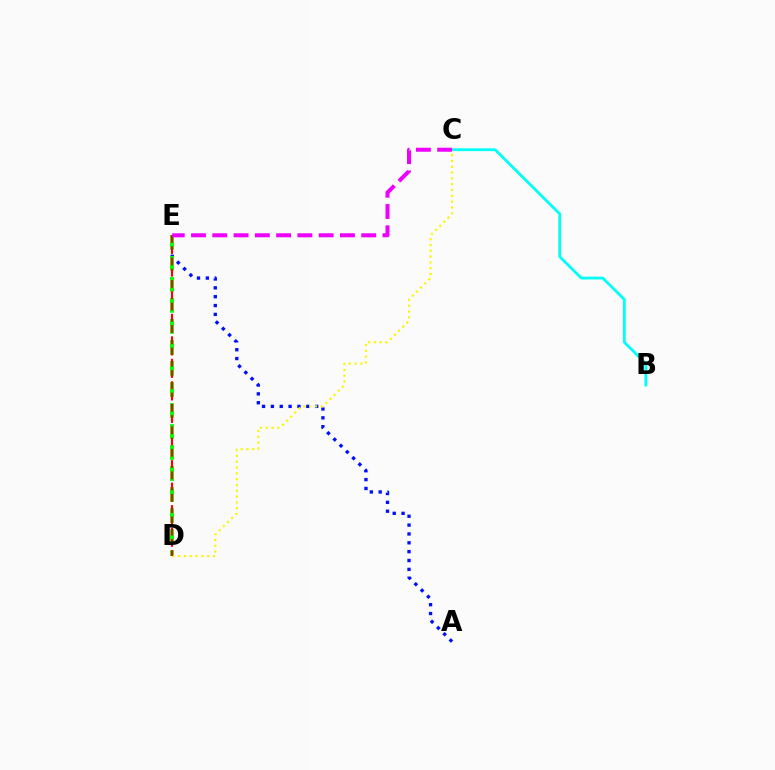{('B', 'C'): [{'color': '#00fff6', 'line_style': 'solid', 'thickness': 2.01}], ('A', 'E'): [{'color': '#0010ff', 'line_style': 'dotted', 'thickness': 2.41}], ('D', 'E'): [{'color': '#08ff00', 'line_style': 'dashed', 'thickness': 2.86}, {'color': '#ff0000', 'line_style': 'dashed', 'thickness': 1.53}], ('C', 'D'): [{'color': '#fcf500', 'line_style': 'dotted', 'thickness': 1.58}], ('C', 'E'): [{'color': '#ee00ff', 'line_style': 'dashed', 'thickness': 2.89}]}